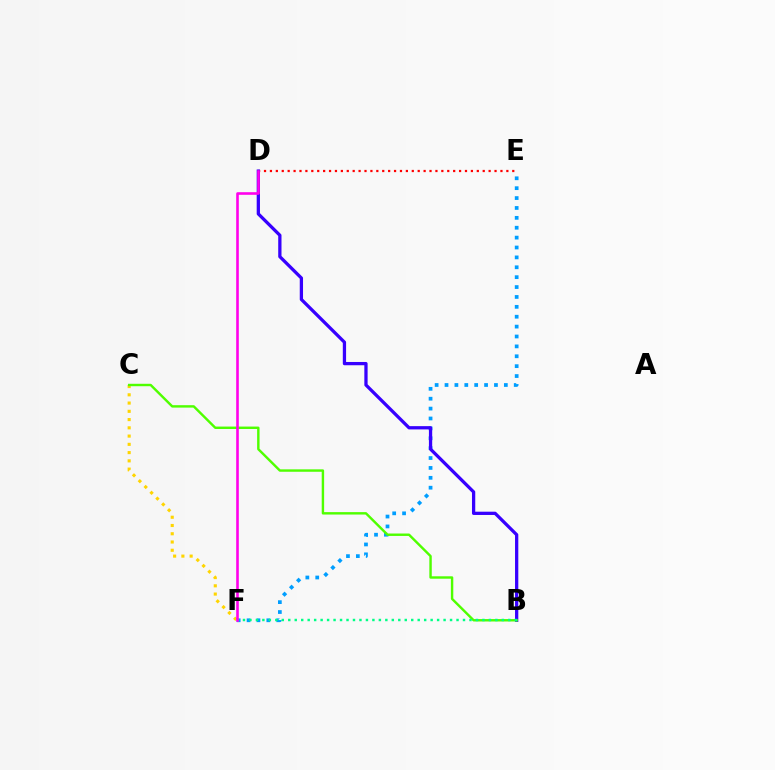{('E', 'F'): [{'color': '#009eff', 'line_style': 'dotted', 'thickness': 2.69}], ('D', 'E'): [{'color': '#ff0000', 'line_style': 'dotted', 'thickness': 1.61}], ('C', 'F'): [{'color': '#ffd500', 'line_style': 'dotted', 'thickness': 2.24}], ('B', 'D'): [{'color': '#3700ff', 'line_style': 'solid', 'thickness': 2.36}], ('B', 'C'): [{'color': '#4fff00', 'line_style': 'solid', 'thickness': 1.74}], ('B', 'F'): [{'color': '#00ff86', 'line_style': 'dotted', 'thickness': 1.76}], ('D', 'F'): [{'color': '#ff00ed', 'line_style': 'solid', 'thickness': 1.88}]}